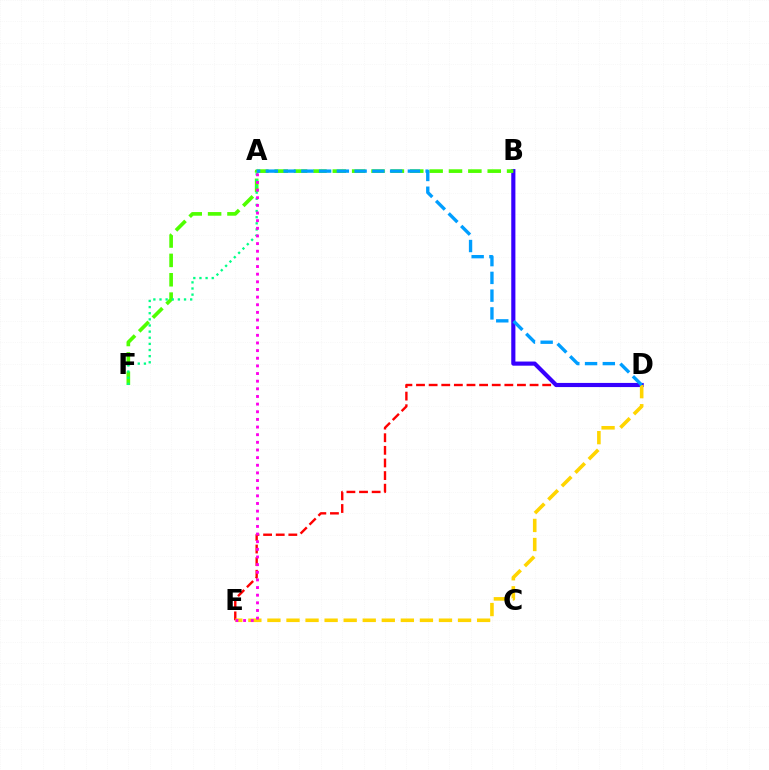{('D', 'E'): [{'color': '#ff0000', 'line_style': 'dashed', 'thickness': 1.71}, {'color': '#ffd500', 'line_style': 'dashed', 'thickness': 2.59}], ('B', 'D'): [{'color': '#3700ff', 'line_style': 'solid', 'thickness': 2.98}], ('B', 'F'): [{'color': '#4fff00', 'line_style': 'dashed', 'thickness': 2.63}], ('A', 'D'): [{'color': '#009eff', 'line_style': 'dashed', 'thickness': 2.41}], ('A', 'F'): [{'color': '#00ff86', 'line_style': 'dotted', 'thickness': 1.67}], ('A', 'E'): [{'color': '#ff00ed', 'line_style': 'dotted', 'thickness': 2.08}]}